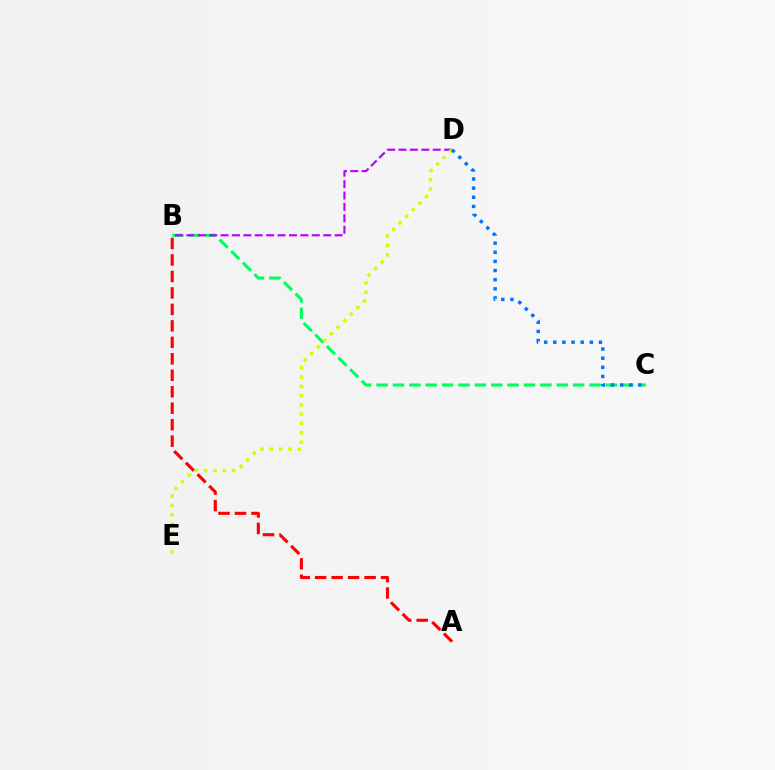{('B', 'C'): [{'color': '#00ff5c', 'line_style': 'dashed', 'thickness': 2.23}], ('B', 'D'): [{'color': '#b900ff', 'line_style': 'dashed', 'thickness': 1.55}], ('A', 'B'): [{'color': '#ff0000', 'line_style': 'dashed', 'thickness': 2.24}], ('D', 'E'): [{'color': '#d1ff00', 'line_style': 'dotted', 'thickness': 2.53}], ('C', 'D'): [{'color': '#0074ff', 'line_style': 'dotted', 'thickness': 2.48}]}